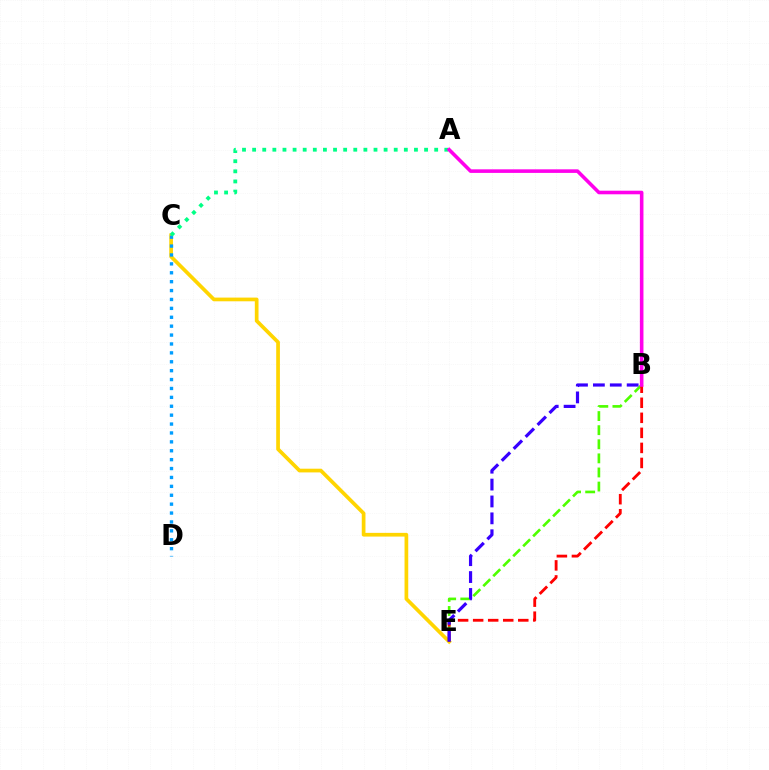{('C', 'E'): [{'color': '#ffd500', 'line_style': 'solid', 'thickness': 2.67}], ('B', 'E'): [{'color': '#4fff00', 'line_style': 'dashed', 'thickness': 1.92}, {'color': '#ff0000', 'line_style': 'dashed', 'thickness': 2.04}, {'color': '#3700ff', 'line_style': 'dashed', 'thickness': 2.29}], ('C', 'D'): [{'color': '#009eff', 'line_style': 'dotted', 'thickness': 2.42}], ('A', 'C'): [{'color': '#00ff86', 'line_style': 'dotted', 'thickness': 2.75}], ('A', 'B'): [{'color': '#ff00ed', 'line_style': 'solid', 'thickness': 2.58}]}